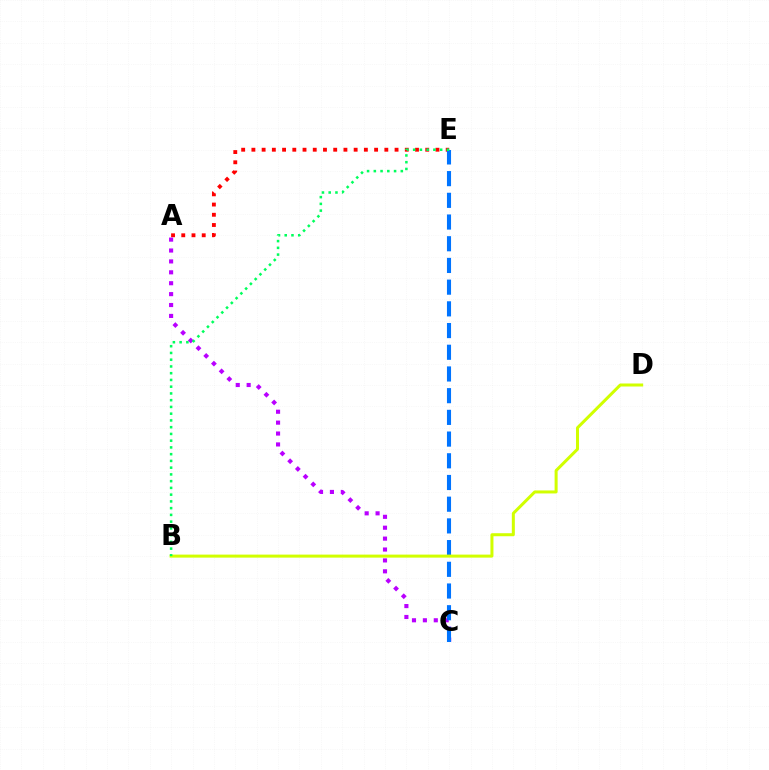{('A', 'E'): [{'color': '#ff0000', 'line_style': 'dotted', 'thickness': 2.78}], ('A', 'C'): [{'color': '#b900ff', 'line_style': 'dotted', 'thickness': 2.96}], ('C', 'E'): [{'color': '#0074ff', 'line_style': 'dashed', 'thickness': 2.95}], ('B', 'D'): [{'color': '#d1ff00', 'line_style': 'solid', 'thickness': 2.17}], ('B', 'E'): [{'color': '#00ff5c', 'line_style': 'dotted', 'thickness': 1.83}]}